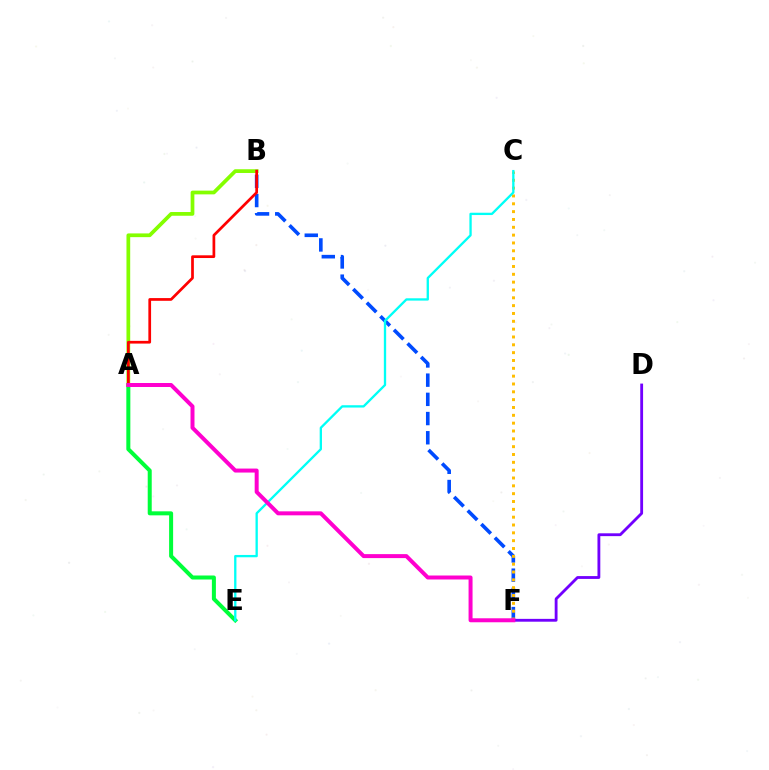{('B', 'F'): [{'color': '#004bff', 'line_style': 'dashed', 'thickness': 2.61}], ('C', 'F'): [{'color': '#ffbd00', 'line_style': 'dotted', 'thickness': 2.13}], ('A', 'E'): [{'color': '#00ff39', 'line_style': 'solid', 'thickness': 2.89}], ('A', 'B'): [{'color': '#84ff00', 'line_style': 'solid', 'thickness': 2.69}, {'color': '#ff0000', 'line_style': 'solid', 'thickness': 1.96}], ('C', 'E'): [{'color': '#00fff6', 'line_style': 'solid', 'thickness': 1.67}], ('D', 'F'): [{'color': '#7200ff', 'line_style': 'solid', 'thickness': 2.04}], ('A', 'F'): [{'color': '#ff00cf', 'line_style': 'solid', 'thickness': 2.87}]}